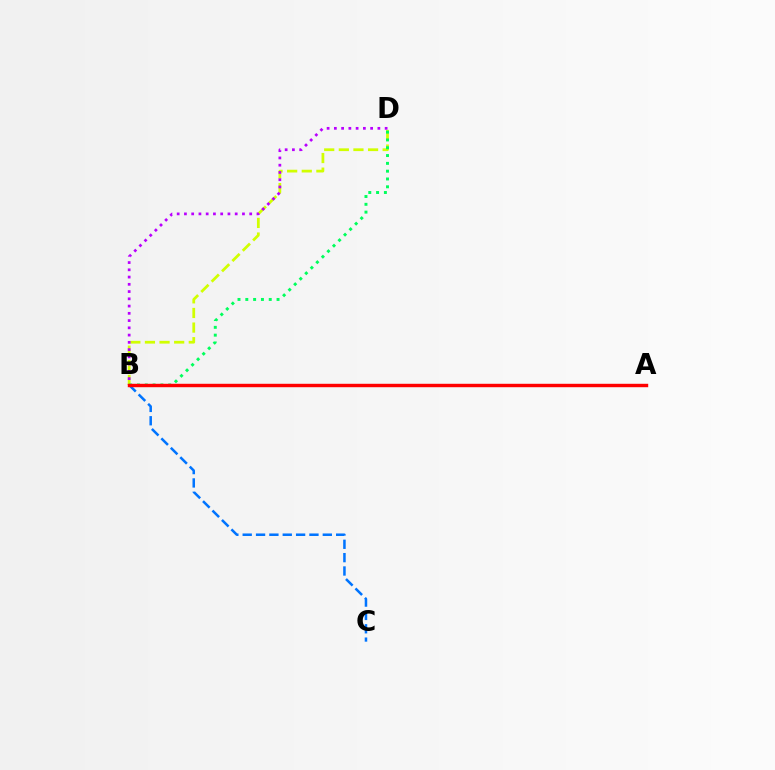{('B', 'C'): [{'color': '#0074ff', 'line_style': 'dashed', 'thickness': 1.81}], ('B', 'D'): [{'color': '#d1ff00', 'line_style': 'dashed', 'thickness': 1.99}, {'color': '#00ff5c', 'line_style': 'dotted', 'thickness': 2.12}, {'color': '#b900ff', 'line_style': 'dotted', 'thickness': 1.97}], ('A', 'B'): [{'color': '#ff0000', 'line_style': 'solid', 'thickness': 2.46}]}